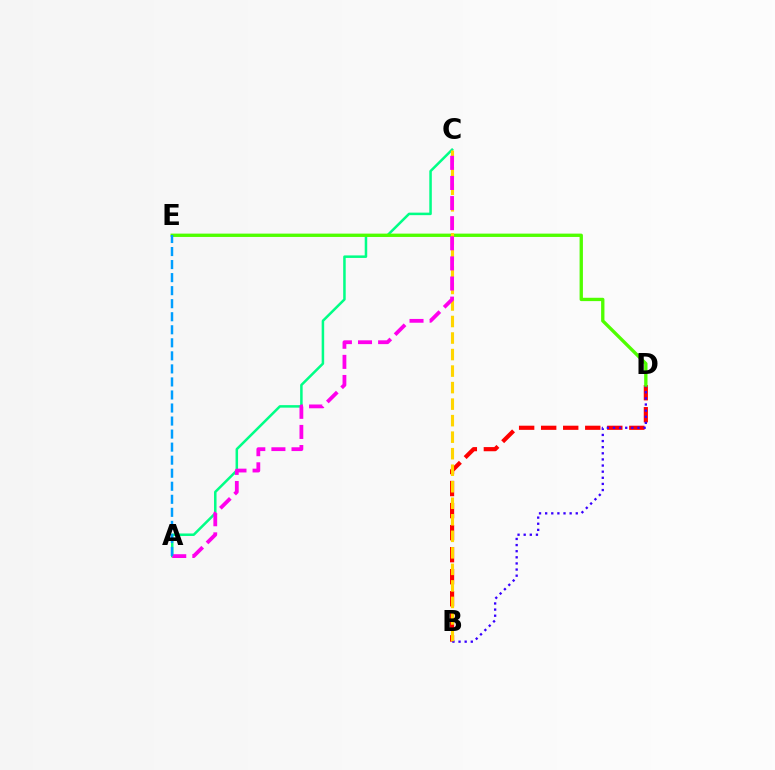{('B', 'D'): [{'color': '#ff0000', 'line_style': 'dashed', 'thickness': 2.99}, {'color': '#3700ff', 'line_style': 'dotted', 'thickness': 1.66}], ('A', 'C'): [{'color': '#00ff86', 'line_style': 'solid', 'thickness': 1.81}, {'color': '#ff00ed', 'line_style': 'dashed', 'thickness': 2.73}], ('D', 'E'): [{'color': '#4fff00', 'line_style': 'solid', 'thickness': 2.4}], ('B', 'C'): [{'color': '#ffd500', 'line_style': 'dashed', 'thickness': 2.24}], ('A', 'E'): [{'color': '#009eff', 'line_style': 'dashed', 'thickness': 1.77}]}